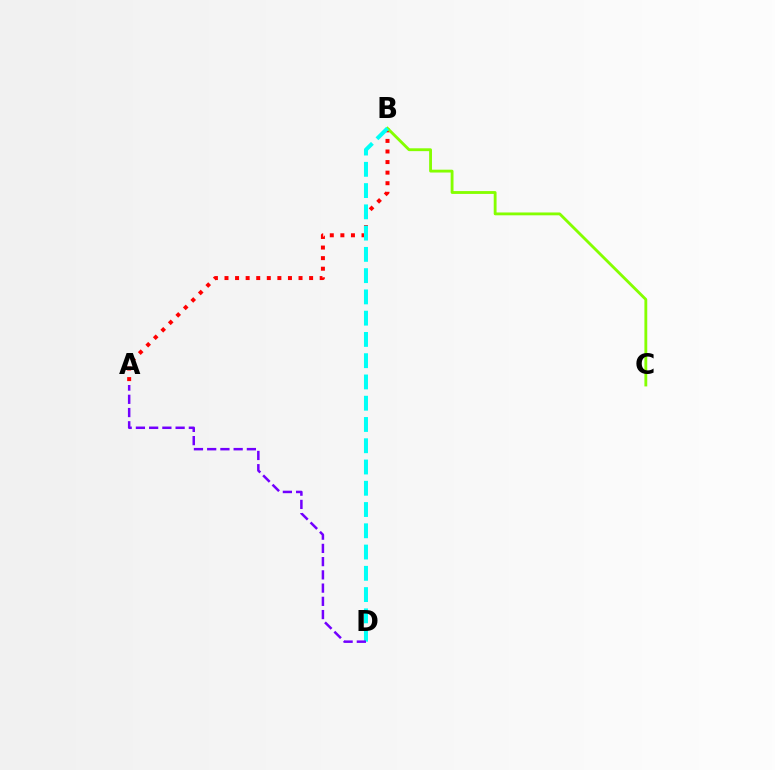{('A', 'B'): [{'color': '#ff0000', 'line_style': 'dotted', 'thickness': 2.87}], ('B', 'C'): [{'color': '#84ff00', 'line_style': 'solid', 'thickness': 2.04}], ('B', 'D'): [{'color': '#00fff6', 'line_style': 'dashed', 'thickness': 2.89}], ('A', 'D'): [{'color': '#7200ff', 'line_style': 'dashed', 'thickness': 1.8}]}